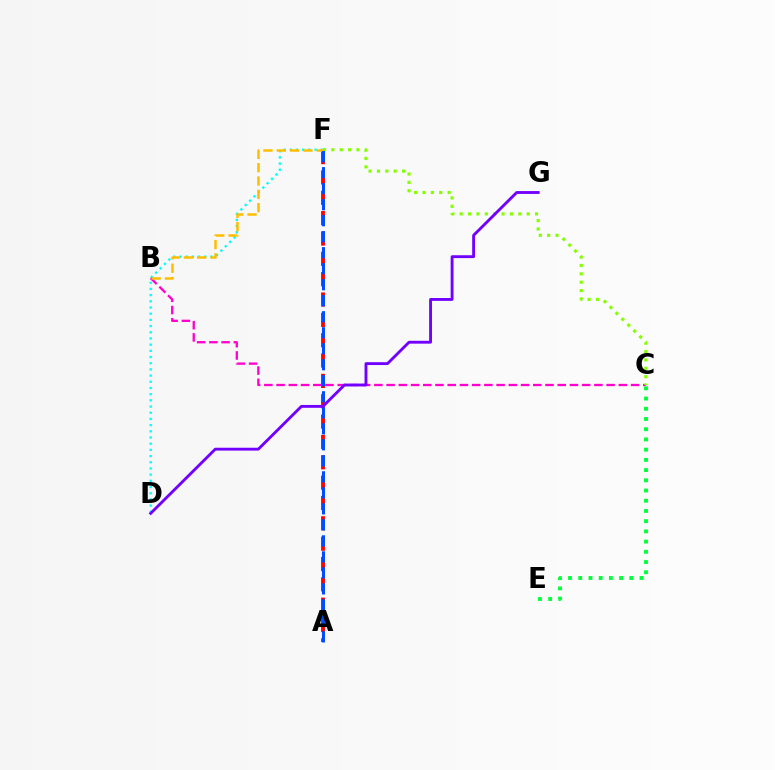{('A', 'F'): [{'color': '#ff0000', 'line_style': 'dashed', 'thickness': 2.76}, {'color': '#004bff', 'line_style': 'dashed', 'thickness': 2.17}], ('D', 'F'): [{'color': '#00fff6', 'line_style': 'dotted', 'thickness': 1.68}], ('B', 'C'): [{'color': '#ff00cf', 'line_style': 'dashed', 'thickness': 1.66}], ('C', 'E'): [{'color': '#00ff39', 'line_style': 'dotted', 'thickness': 2.78}], ('C', 'F'): [{'color': '#84ff00', 'line_style': 'dotted', 'thickness': 2.27}], ('B', 'F'): [{'color': '#ffbd00', 'line_style': 'dashed', 'thickness': 1.81}], ('D', 'G'): [{'color': '#7200ff', 'line_style': 'solid', 'thickness': 2.06}]}